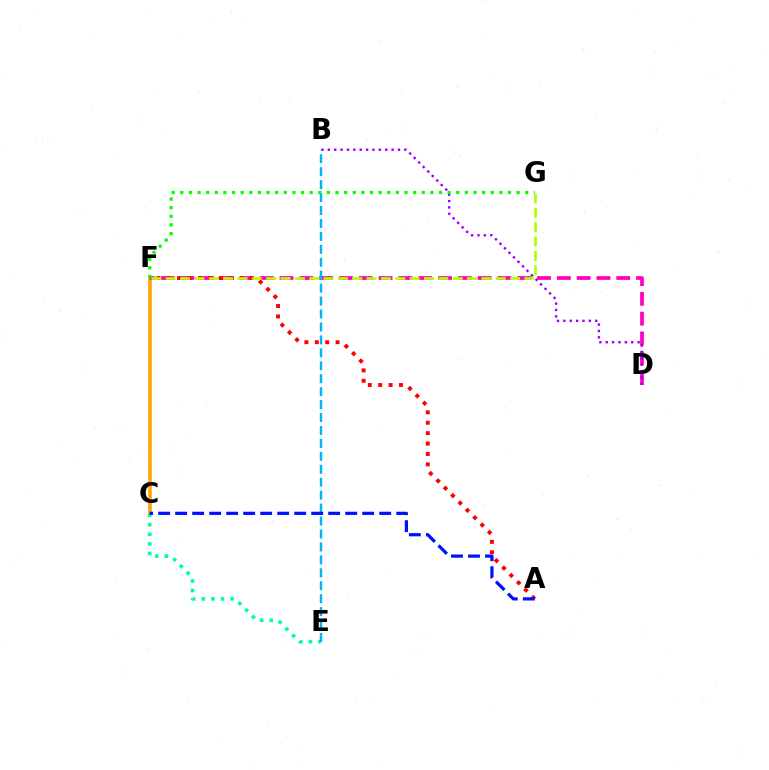{('C', 'F'): [{'color': '#ffa500', 'line_style': 'solid', 'thickness': 2.57}], ('C', 'E'): [{'color': '#00ff9d', 'line_style': 'dotted', 'thickness': 2.61}], ('D', 'F'): [{'color': '#ff00bd', 'line_style': 'dashed', 'thickness': 2.69}], ('B', 'E'): [{'color': '#00b5ff', 'line_style': 'dashed', 'thickness': 1.76}], ('A', 'F'): [{'color': '#ff0000', 'line_style': 'dotted', 'thickness': 2.83}], ('F', 'G'): [{'color': '#b3ff00', 'line_style': 'dashed', 'thickness': 1.95}, {'color': '#08ff00', 'line_style': 'dotted', 'thickness': 2.34}], ('B', 'D'): [{'color': '#9b00ff', 'line_style': 'dotted', 'thickness': 1.73}], ('A', 'C'): [{'color': '#0010ff', 'line_style': 'dashed', 'thickness': 2.31}]}